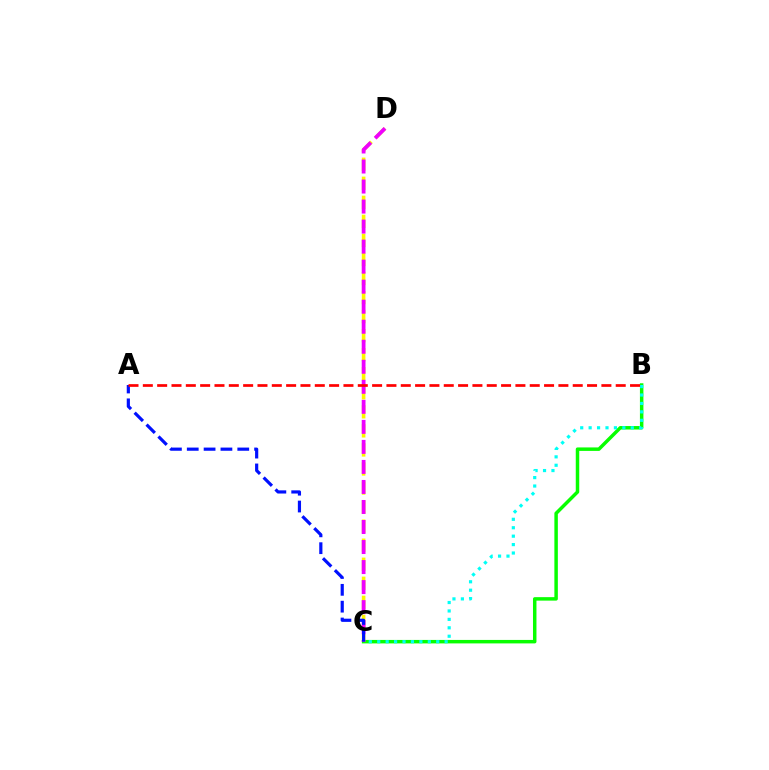{('B', 'C'): [{'color': '#08ff00', 'line_style': 'solid', 'thickness': 2.5}, {'color': '#00fff6', 'line_style': 'dotted', 'thickness': 2.29}], ('C', 'D'): [{'color': '#fcf500', 'line_style': 'dashed', 'thickness': 2.59}, {'color': '#ee00ff', 'line_style': 'dashed', 'thickness': 2.72}], ('A', 'C'): [{'color': '#0010ff', 'line_style': 'dashed', 'thickness': 2.29}], ('A', 'B'): [{'color': '#ff0000', 'line_style': 'dashed', 'thickness': 1.95}]}